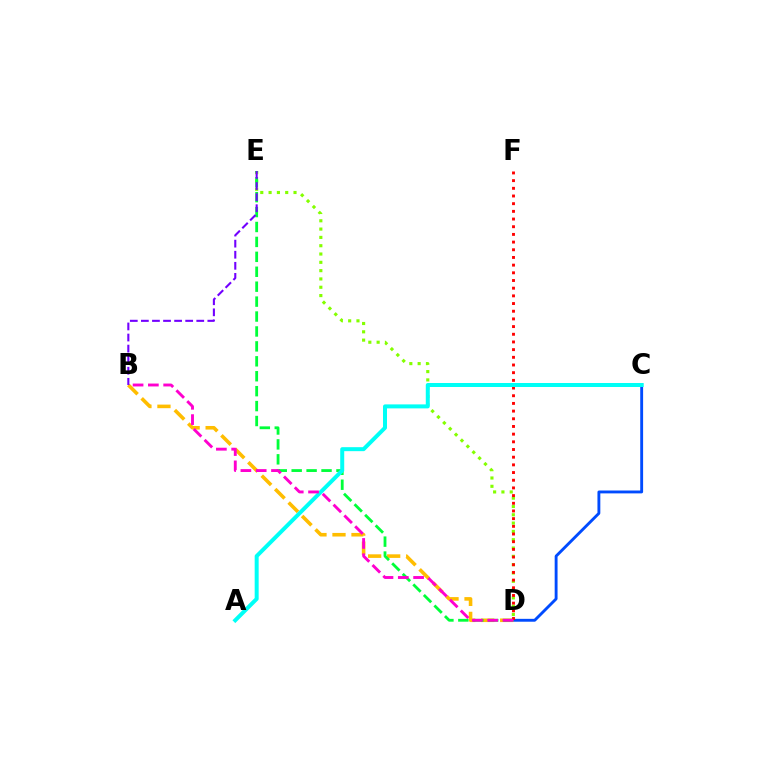{('C', 'D'): [{'color': '#004bff', 'line_style': 'solid', 'thickness': 2.07}], ('D', 'E'): [{'color': '#84ff00', 'line_style': 'dotted', 'thickness': 2.26}, {'color': '#00ff39', 'line_style': 'dashed', 'thickness': 2.03}], ('B', 'D'): [{'color': '#ffbd00', 'line_style': 'dashed', 'thickness': 2.58}, {'color': '#ff00cf', 'line_style': 'dashed', 'thickness': 2.08}], ('B', 'E'): [{'color': '#7200ff', 'line_style': 'dashed', 'thickness': 1.5}], ('D', 'F'): [{'color': '#ff0000', 'line_style': 'dotted', 'thickness': 2.09}], ('A', 'C'): [{'color': '#00fff6', 'line_style': 'solid', 'thickness': 2.87}]}